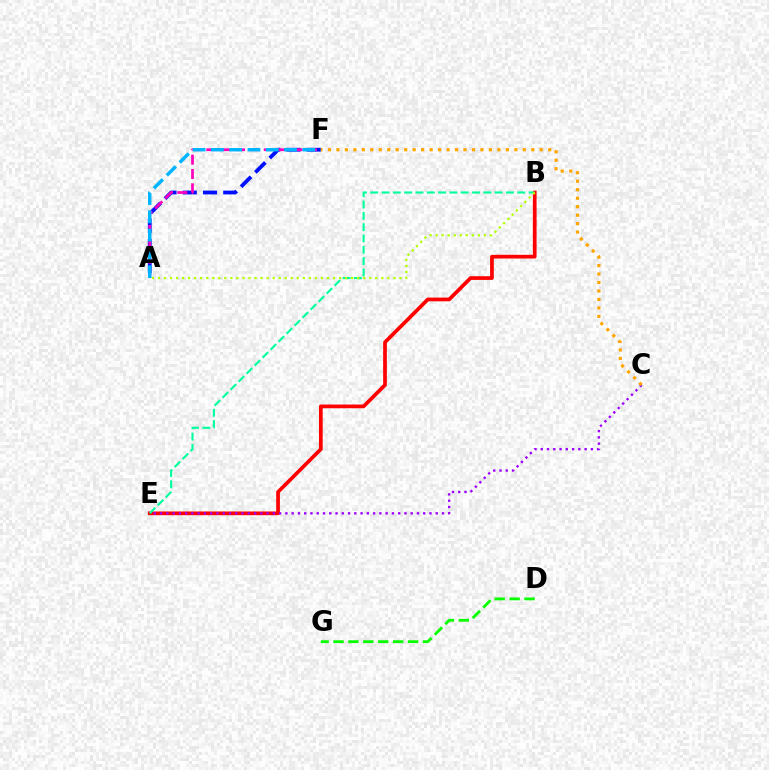{('A', 'F'): [{'color': '#0010ff', 'line_style': 'dashed', 'thickness': 2.75}, {'color': '#ff00bd', 'line_style': 'dashed', 'thickness': 1.95}, {'color': '#00b5ff', 'line_style': 'dashed', 'thickness': 2.48}], ('B', 'E'): [{'color': '#ff0000', 'line_style': 'solid', 'thickness': 2.67}, {'color': '#00ff9d', 'line_style': 'dashed', 'thickness': 1.54}], ('C', 'E'): [{'color': '#9b00ff', 'line_style': 'dotted', 'thickness': 1.7}], ('A', 'B'): [{'color': '#b3ff00', 'line_style': 'dotted', 'thickness': 1.64}], ('D', 'G'): [{'color': '#08ff00', 'line_style': 'dashed', 'thickness': 2.03}], ('C', 'F'): [{'color': '#ffa500', 'line_style': 'dotted', 'thickness': 2.3}]}